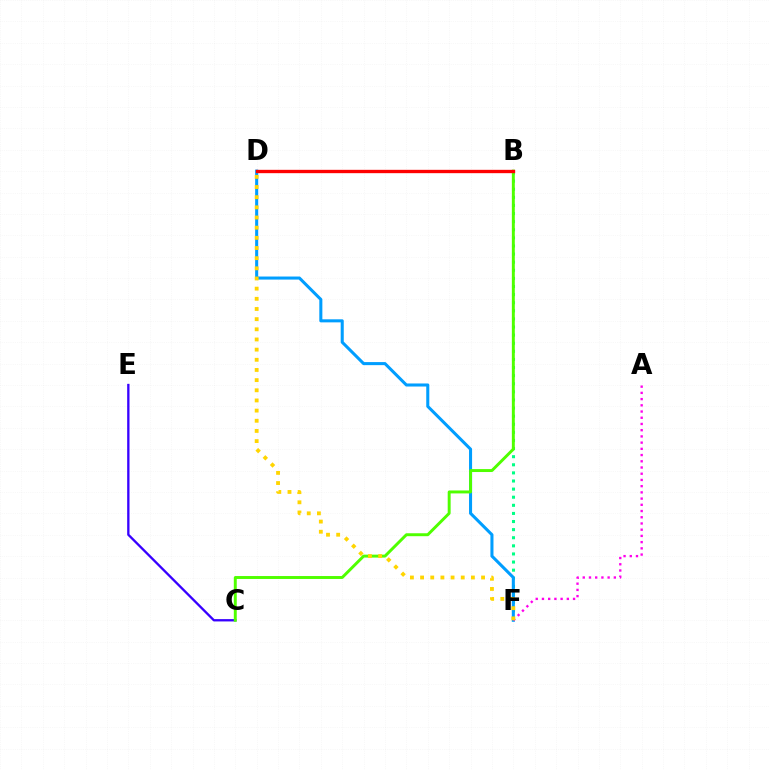{('B', 'F'): [{'color': '#00ff86', 'line_style': 'dotted', 'thickness': 2.2}], ('D', 'F'): [{'color': '#009eff', 'line_style': 'solid', 'thickness': 2.2}, {'color': '#ffd500', 'line_style': 'dotted', 'thickness': 2.76}], ('A', 'F'): [{'color': '#ff00ed', 'line_style': 'dotted', 'thickness': 1.69}], ('C', 'E'): [{'color': '#3700ff', 'line_style': 'solid', 'thickness': 1.67}], ('B', 'C'): [{'color': '#4fff00', 'line_style': 'solid', 'thickness': 2.12}], ('B', 'D'): [{'color': '#ff0000', 'line_style': 'solid', 'thickness': 2.41}]}